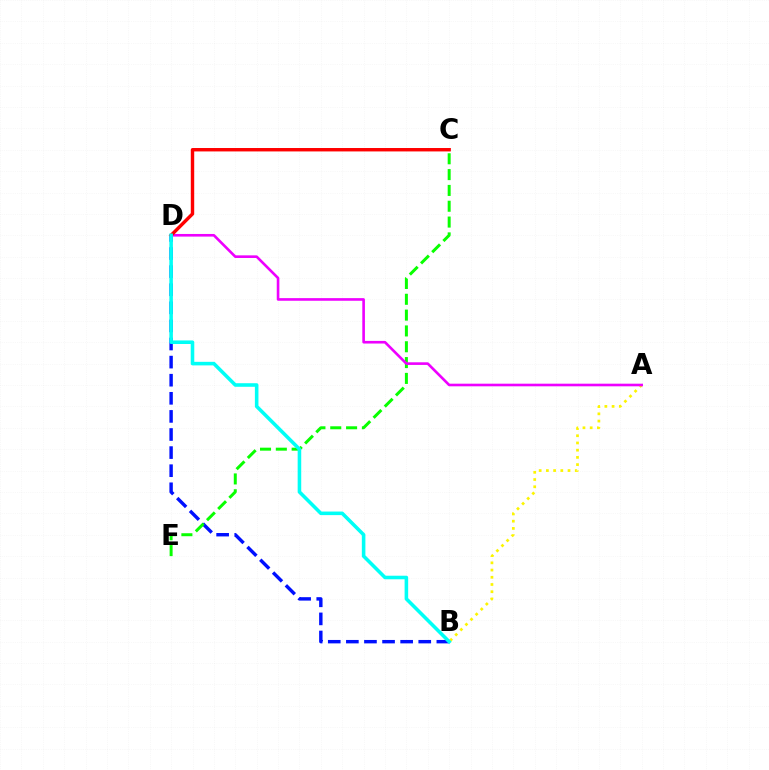{('B', 'D'): [{'color': '#0010ff', 'line_style': 'dashed', 'thickness': 2.46}, {'color': '#00fff6', 'line_style': 'solid', 'thickness': 2.57}], ('C', 'E'): [{'color': '#08ff00', 'line_style': 'dashed', 'thickness': 2.15}], ('A', 'B'): [{'color': '#fcf500', 'line_style': 'dotted', 'thickness': 1.96}], ('A', 'D'): [{'color': '#ee00ff', 'line_style': 'solid', 'thickness': 1.89}], ('C', 'D'): [{'color': '#ff0000', 'line_style': 'solid', 'thickness': 2.46}]}